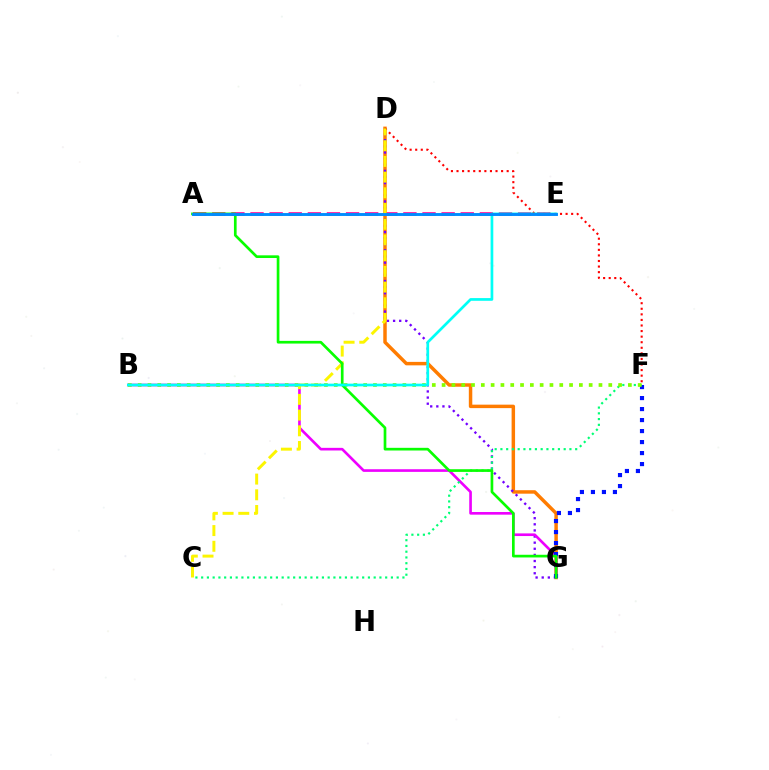{('A', 'E'): [{'color': '#ff0094', 'line_style': 'dashed', 'thickness': 2.6}, {'color': '#008cff', 'line_style': 'solid', 'thickness': 2.08}], ('D', 'G'): [{'color': '#ff7c00', 'line_style': 'solid', 'thickness': 2.5}, {'color': '#7200ff', 'line_style': 'dotted', 'thickness': 1.66}], ('B', 'G'): [{'color': '#ee00ff', 'line_style': 'solid', 'thickness': 1.9}], ('D', 'F'): [{'color': '#ff0000', 'line_style': 'dotted', 'thickness': 1.51}], ('F', 'G'): [{'color': '#0010ff', 'line_style': 'dotted', 'thickness': 2.99}], ('C', 'F'): [{'color': '#00ff74', 'line_style': 'dotted', 'thickness': 1.56}], ('B', 'F'): [{'color': '#84ff00', 'line_style': 'dotted', 'thickness': 2.66}], ('C', 'D'): [{'color': '#fcf500', 'line_style': 'dashed', 'thickness': 2.13}], ('A', 'G'): [{'color': '#08ff00', 'line_style': 'solid', 'thickness': 1.93}], ('B', 'E'): [{'color': '#00fff6', 'line_style': 'solid', 'thickness': 1.95}]}